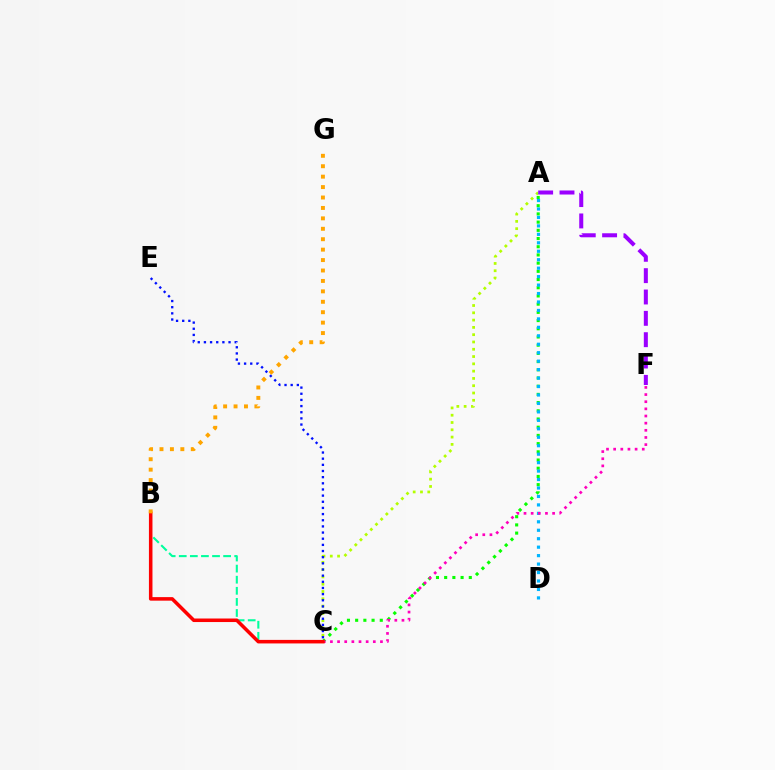{('A', 'C'): [{'color': '#b3ff00', 'line_style': 'dotted', 'thickness': 1.98}, {'color': '#08ff00', 'line_style': 'dotted', 'thickness': 2.23}], ('A', 'F'): [{'color': '#9b00ff', 'line_style': 'dashed', 'thickness': 2.9}], ('A', 'D'): [{'color': '#00b5ff', 'line_style': 'dotted', 'thickness': 2.3}], ('B', 'C'): [{'color': '#00ff9d', 'line_style': 'dashed', 'thickness': 1.51}, {'color': '#ff0000', 'line_style': 'solid', 'thickness': 2.55}], ('C', 'E'): [{'color': '#0010ff', 'line_style': 'dotted', 'thickness': 1.67}], ('C', 'F'): [{'color': '#ff00bd', 'line_style': 'dotted', 'thickness': 1.94}], ('B', 'G'): [{'color': '#ffa500', 'line_style': 'dotted', 'thickness': 2.83}]}